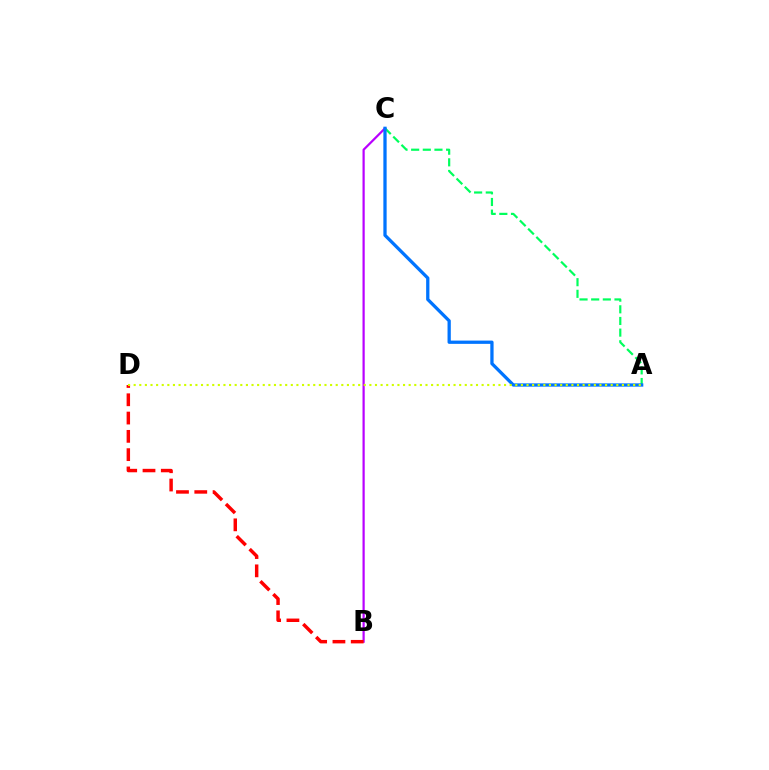{('A', 'C'): [{'color': '#00ff5c', 'line_style': 'dashed', 'thickness': 1.58}, {'color': '#0074ff', 'line_style': 'solid', 'thickness': 2.36}], ('B', 'C'): [{'color': '#b900ff', 'line_style': 'solid', 'thickness': 1.59}], ('B', 'D'): [{'color': '#ff0000', 'line_style': 'dashed', 'thickness': 2.48}], ('A', 'D'): [{'color': '#d1ff00', 'line_style': 'dotted', 'thickness': 1.52}]}